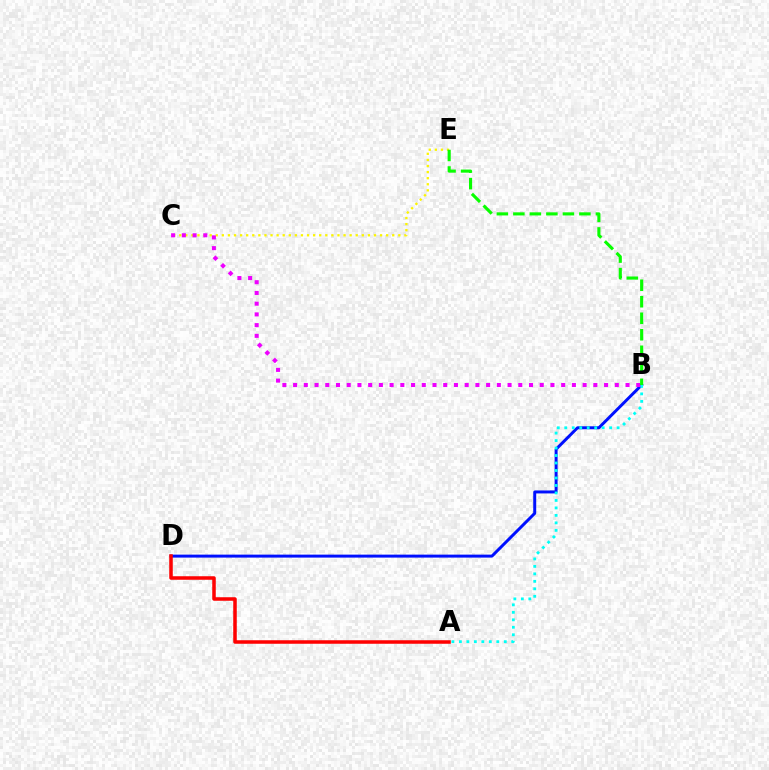{('C', 'E'): [{'color': '#fcf500', 'line_style': 'dotted', 'thickness': 1.65}], ('B', 'D'): [{'color': '#0010ff', 'line_style': 'solid', 'thickness': 2.14}], ('A', 'B'): [{'color': '#00fff6', 'line_style': 'dotted', 'thickness': 2.03}], ('B', 'C'): [{'color': '#ee00ff', 'line_style': 'dotted', 'thickness': 2.91}], ('A', 'D'): [{'color': '#ff0000', 'line_style': 'solid', 'thickness': 2.53}], ('B', 'E'): [{'color': '#08ff00', 'line_style': 'dashed', 'thickness': 2.24}]}